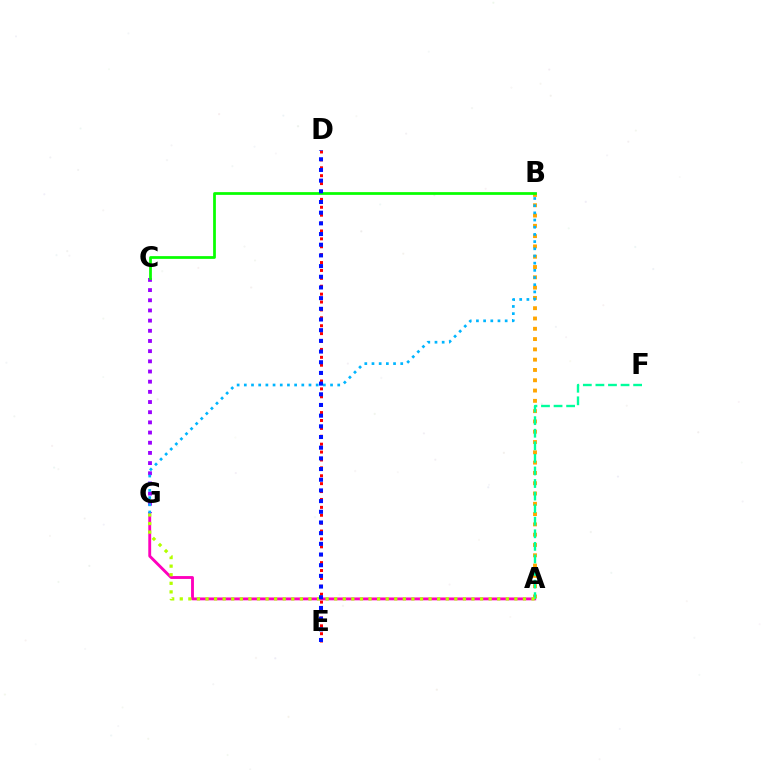{('A', 'G'): [{'color': '#ff00bd', 'line_style': 'solid', 'thickness': 2.06}, {'color': '#b3ff00', 'line_style': 'dotted', 'thickness': 2.33}], ('A', 'B'): [{'color': '#ffa500', 'line_style': 'dotted', 'thickness': 2.8}], ('C', 'G'): [{'color': '#9b00ff', 'line_style': 'dotted', 'thickness': 2.76}], ('D', 'E'): [{'color': '#ff0000', 'line_style': 'dotted', 'thickness': 2.15}, {'color': '#0010ff', 'line_style': 'dotted', 'thickness': 2.9}], ('A', 'F'): [{'color': '#00ff9d', 'line_style': 'dashed', 'thickness': 1.71}], ('B', 'C'): [{'color': '#08ff00', 'line_style': 'solid', 'thickness': 1.98}], ('B', 'G'): [{'color': '#00b5ff', 'line_style': 'dotted', 'thickness': 1.95}]}